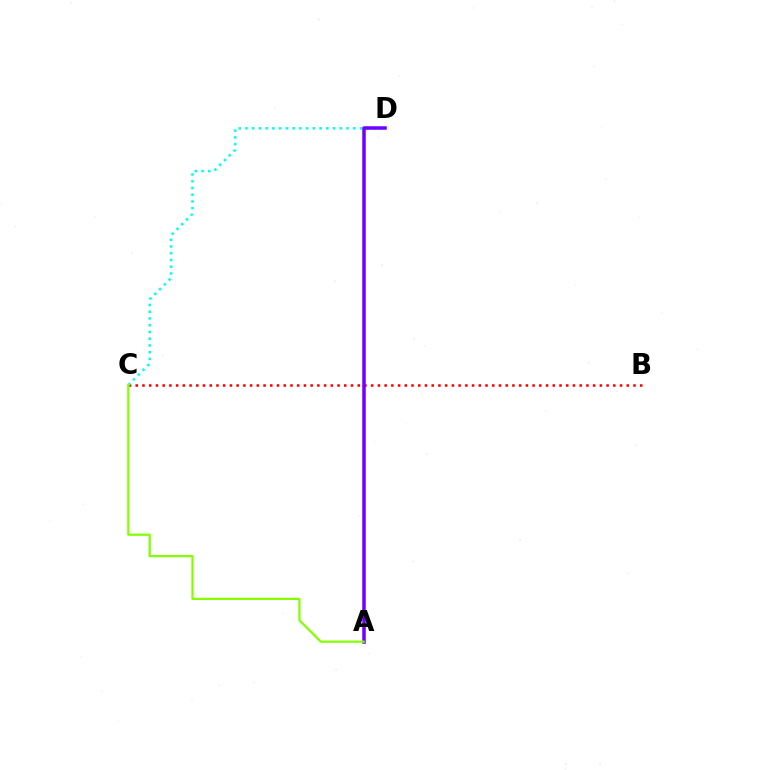{('B', 'C'): [{'color': '#ff0000', 'line_style': 'dotted', 'thickness': 1.83}], ('C', 'D'): [{'color': '#00fff6', 'line_style': 'dotted', 'thickness': 1.83}], ('A', 'D'): [{'color': '#7200ff', 'line_style': 'solid', 'thickness': 2.53}], ('A', 'C'): [{'color': '#84ff00', 'line_style': 'solid', 'thickness': 1.61}]}